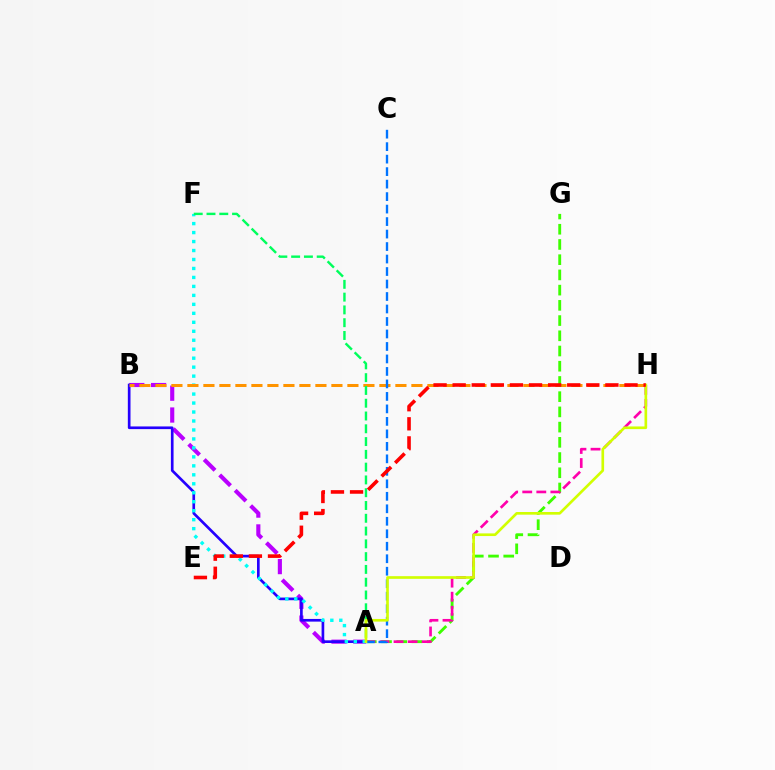{('A', 'B'): [{'color': '#b900ff', 'line_style': 'dashed', 'thickness': 2.96}, {'color': '#2500ff', 'line_style': 'solid', 'thickness': 1.92}], ('A', 'F'): [{'color': '#00fff6', 'line_style': 'dotted', 'thickness': 2.44}, {'color': '#00ff5c', 'line_style': 'dashed', 'thickness': 1.74}], ('B', 'H'): [{'color': '#ff9400', 'line_style': 'dashed', 'thickness': 2.17}], ('A', 'G'): [{'color': '#3dff00', 'line_style': 'dashed', 'thickness': 2.07}], ('A', 'H'): [{'color': '#ff00ac', 'line_style': 'dashed', 'thickness': 1.91}, {'color': '#d1ff00', 'line_style': 'solid', 'thickness': 1.91}], ('A', 'C'): [{'color': '#0074ff', 'line_style': 'dashed', 'thickness': 1.7}], ('E', 'H'): [{'color': '#ff0000', 'line_style': 'dashed', 'thickness': 2.59}]}